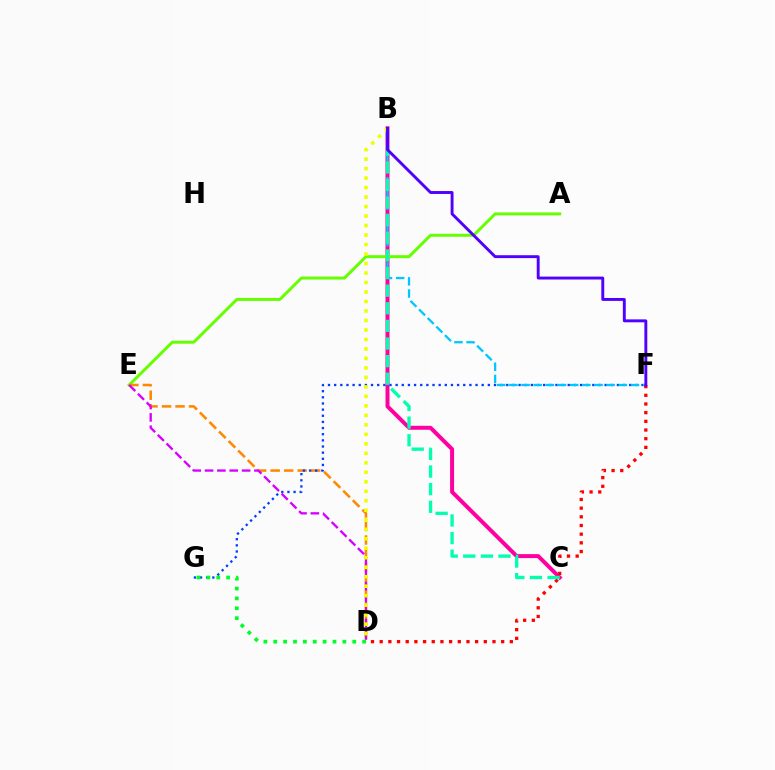{('B', 'C'): [{'color': '#ff00a0', 'line_style': 'solid', 'thickness': 2.86}, {'color': '#00ffaf', 'line_style': 'dashed', 'thickness': 2.39}], ('A', 'E'): [{'color': '#66ff00', 'line_style': 'solid', 'thickness': 2.14}], ('D', 'E'): [{'color': '#ff8800', 'line_style': 'dashed', 'thickness': 1.84}, {'color': '#d600ff', 'line_style': 'dashed', 'thickness': 1.68}], ('F', 'G'): [{'color': '#003fff', 'line_style': 'dotted', 'thickness': 1.67}], ('B', 'F'): [{'color': '#00c7ff', 'line_style': 'dashed', 'thickness': 1.65}, {'color': '#4f00ff', 'line_style': 'solid', 'thickness': 2.09}], ('D', 'F'): [{'color': '#ff0000', 'line_style': 'dotted', 'thickness': 2.36}], ('B', 'D'): [{'color': '#eeff00', 'line_style': 'dotted', 'thickness': 2.58}], ('D', 'G'): [{'color': '#00ff27', 'line_style': 'dotted', 'thickness': 2.68}]}